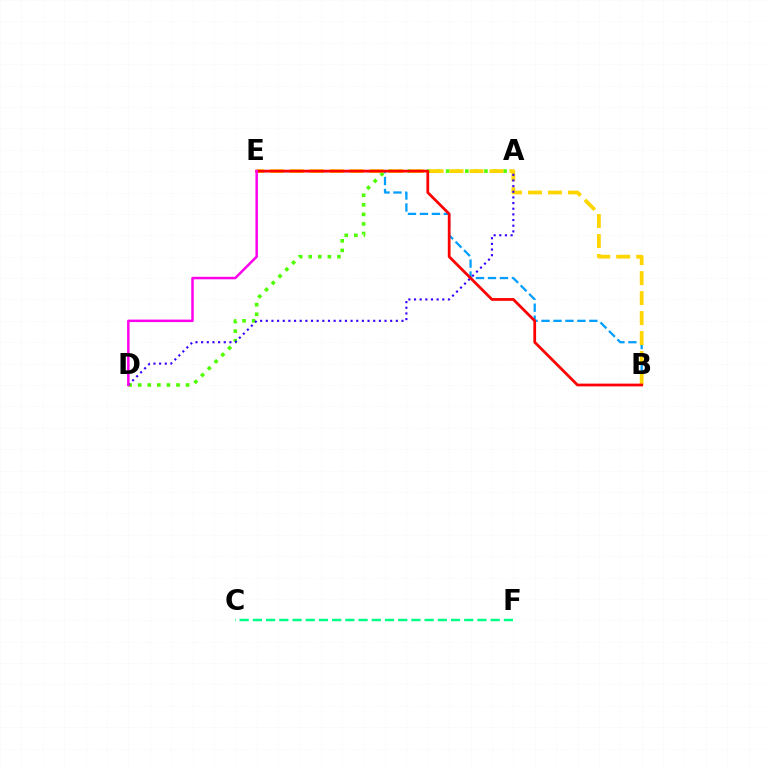{('C', 'F'): [{'color': '#00ff86', 'line_style': 'dashed', 'thickness': 1.79}], ('B', 'E'): [{'color': '#009eff', 'line_style': 'dashed', 'thickness': 1.63}, {'color': '#ffd500', 'line_style': 'dashed', 'thickness': 2.71}, {'color': '#ff0000', 'line_style': 'solid', 'thickness': 1.98}], ('A', 'D'): [{'color': '#4fff00', 'line_style': 'dotted', 'thickness': 2.6}, {'color': '#3700ff', 'line_style': 'dotted', 'thickness': 1.54}], ('D', 'E'): [{'color': '#ff00ed', 'line_style': 'solid', 'thickness': 1.79}]}